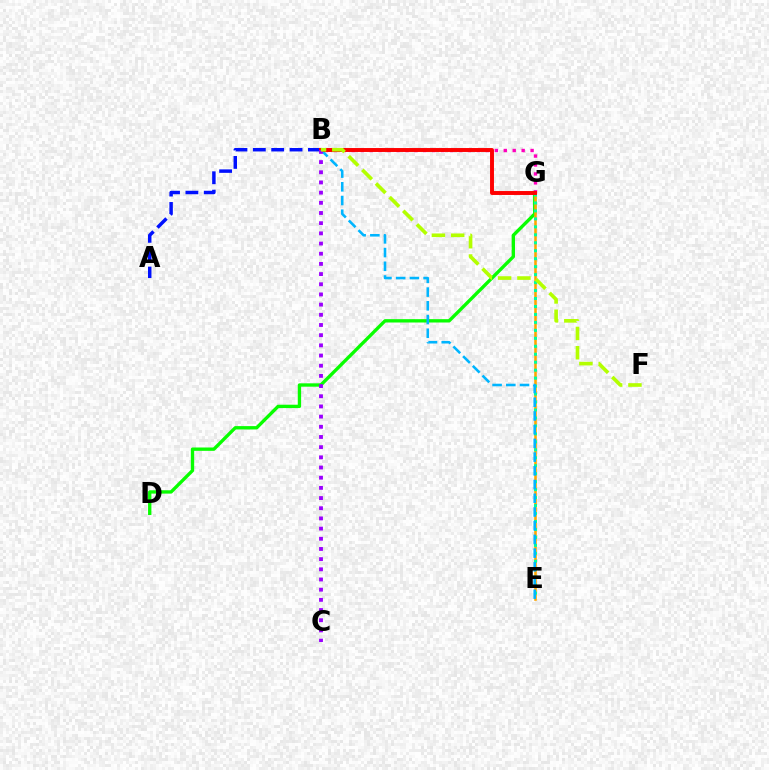{('D', 'G'): [{'color': '#08ff00', 'line_style': 'solid', 'thickness': 2.41}], ('E', 'G'): [{'color': '#ffa500', 'line_style': 'solid', 'thickness': 1.85}, {'color': '#00ff9d', 'line_style': 'dotted', 'thickness': 2.16}], ('B', 'G'): [{'color': '#ff00bd', 'line_style': 'dotted', 'thickness': 2.43}, {'color': '#ff0000', 'line_style': 'solid', 'thickness': 2.83}], ('B', 'E'): [{'color': '#00b5ff', 'line_style': 'dashed', 'thickness': 1.86}], ('A', 'B'): [{'color': '#0010ff', 'line_style': 'dashed', 'thickness': 2.5}], ('B', 'C'): [{'color': '#9b00ff', 'line_style': 'dotted', 'thickness': 2.77}], ('B', 'F'): [{'color': '#b3ff00', 'line_style': 'dashed', 'thickness': 2.62}]}